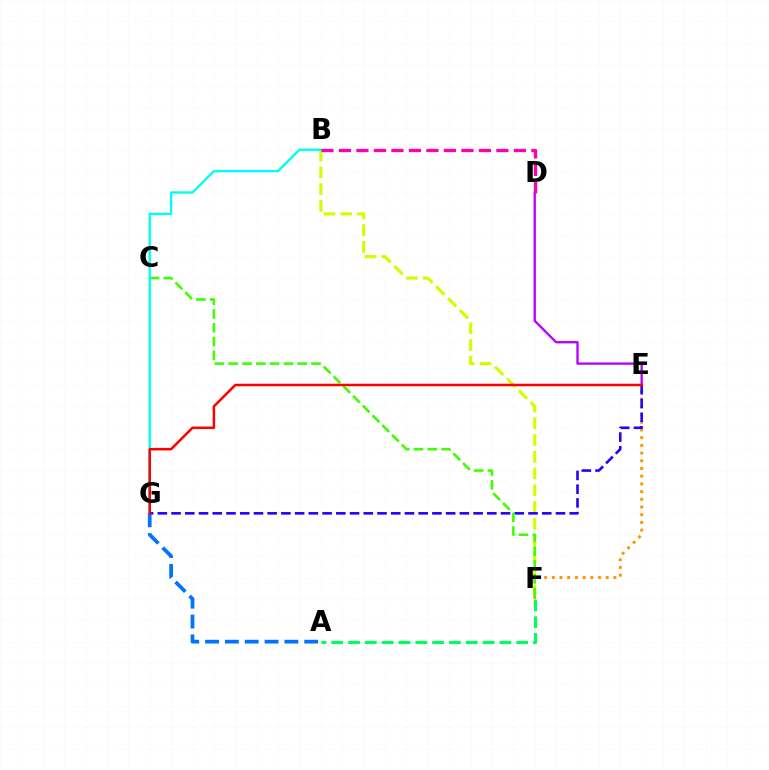{('B', 'F'): [{'color': '#d1ff00', 'line_style': 'dashed', 'thickness': 2.28}], ('A', 'F'): [{'color': '#00ff5c', 'line_style': 'dashed', 'thickness': 2.28}], ('E', 'F'): [{'color': '#ff9400', 'line_style': 'dotted', 'thickness': 2.09}], ('E', 'G'): [{'color': '#2500ff', 'line_style': 'dashed', 'thickness': 1.87}, {'color': '#ff0000', 'line_style': 'solid', 'thickness': 1.82}], ('D', 'E'): [{'color': '#b900ff', 'line_style': 'solid', 'thickness': 1.68}], ('C', 'F'): [{'color': '#3dff00', 'line_style': 'dashed', 'thickness': 1.87}], ('B', 'G'): [{'color': '#00fff6', 'line_style': 'solid', 'thickness': 1.7}], ('B', 'D'): [{'color': '#ff00ac', 'line_style': 'dashed', 'thickness': 2.38}], ('A', 'G'): [{'color': '#0074ff', 'line_style': 'dashed', 'thickness': 2.69}]}